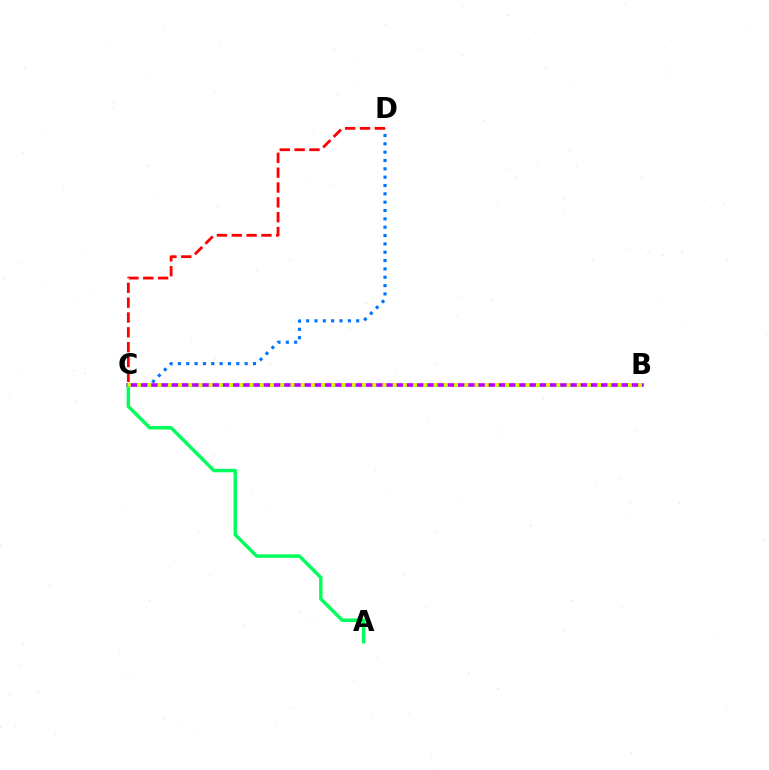{('C', 'D'): [{'color': '#0074ff', 'line_style': 'dotted', 'thickness': 2.27}, {'color': '#ff0000', 'line_style': 'dashed', 'thickness': 2.02}], ('B', 'C'): [{'color': '#b900ff', 'line_style': 'solid', 'thickness': 2.61}, {'color': '#d1ff00', 'line_style': 'dotted', 'thickness': 2.78}], ('A', 'C'): [{'color': '#00ff5c', 'line_style': 'solid', 'thickness': 2.48}]}